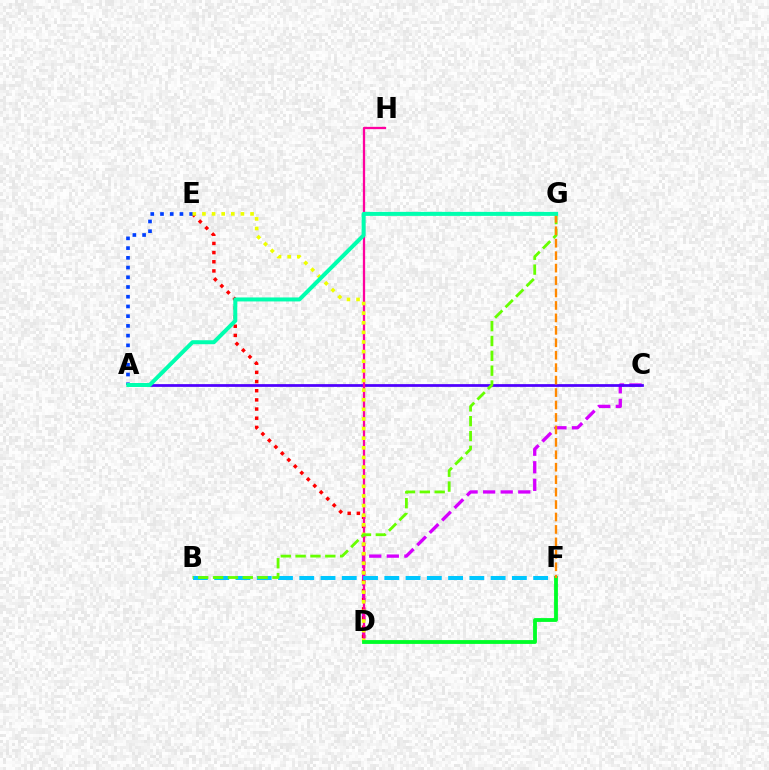{('C', 'D'): [{'color': '#d600ff', 'line_style': 'dashed', 'thickness': 2.39}], ('A', 'C'): [{'color': '#4f00ff', 'line_style': 'solid', 'thickness': 1.98}], ('D', 'E'): [{'color': '#ff0000', 'line_style': 'dotted', 'thickness': 2.49}, {'color': '#eeff00', 'line_style': 'dotted', 'thickness': 2.61}], ('A', 'E'): [{'color': '#003fff', 'line_style': 'dotted', 'thickness': 2.64}], ('D', 'H'): [{'color': '#ff00a0', 'line_style': 'solid', 'thickness': 1.65}], ('B', 'F'): [{'color': '#00c7ff', 'line_style': 'dashed', 'thickness': 2.89}], ('B', 'G'): [{'color': '#66ff00', 'line_style': 'dashed', 'thickness': 2.02}], ('D', 'F'): [{'color': '#00ff27', 'line_style': 'solid', 'thickness': 2.75}], ('F', 'G'): [{'color': '#ff8800', 'line_style': 'dashed', 'thickness': 1.69}], ('A', 'G'): [{'color': '#00ffaf', 'line_style': 'solid', 'thickness': 2.88}]}